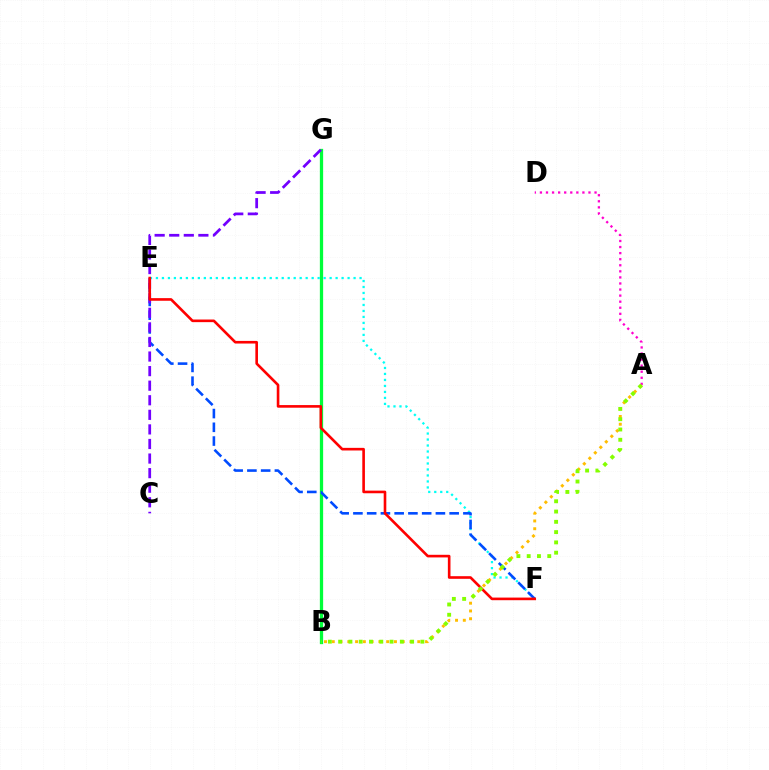{('B', 'G'): [{'color': '#00ff39', 'line_style': 'solid', 'thickness': 2.36}], ('A', 'D'): [{'color': '#ff00cf', 'line_style': 'dotted', 'thickness': 1.65}], ('A', 'B'): [{'color': '#ffbd00', 'line_style': 'dotted', 'thickness': 2.11}, {'color': '#84ff00', 'line_style': 'dotted', 'thickness': 2.79}], ('E', 'F'): [{'color': '#00fff6', 'line_style': 'dotted', 'thickness': 1.63}, {'color': '#004bff', 'line_style': 'dashed', 'thickness': 1.87}, {'color': '#ff0000', 'line_style': 'solid', 'thickness': 1.89}], ('C', 'G'): [{'color': '#7200ff', 'line_style': 'dashed', 'thickness': 1.98}]}